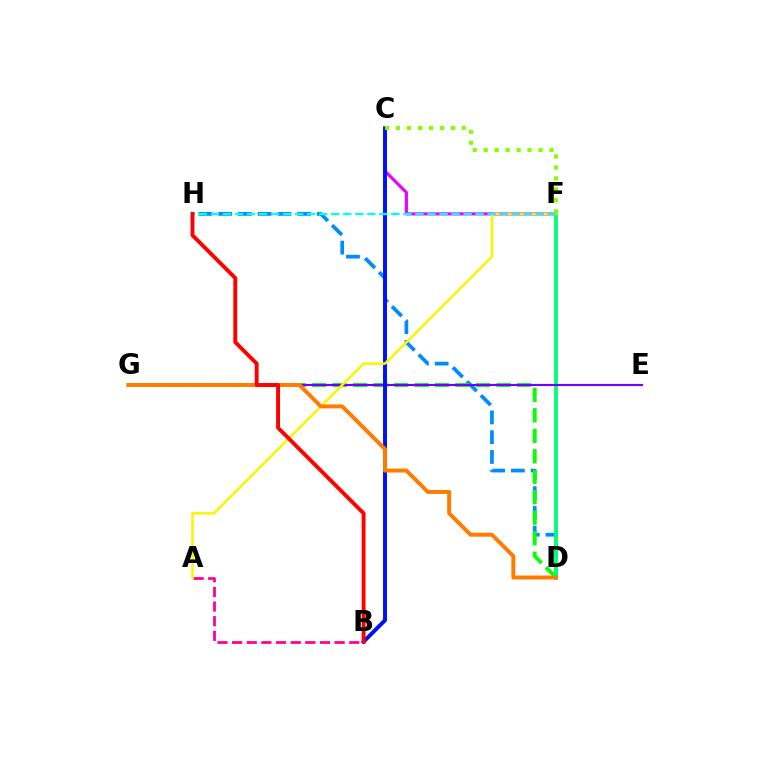{('C', 'F'): [{'color': '#ee00ff', 'line_style': 'solid', 'thickness': 2.25}, {'color': '#84ff00', 'line_style': 'dotted', 'thickness': 2.98}], ('A', 'B'): [{'color': '#ff0094', 'line_style': 'dashed', 'thickness': 1.99}], ('D', 'H'): [{'color': '#008cff', 'line_style': 'dashed', 'thickness': 2.68}], ('D', 'G'): [{'color': '#08ff00', 'line_style': 'dashed', 'thickness': 2.78}, {'color': '#ff7c00', 'line_style': 'solid', 'thickness': 2.85}], ('D', 'F'): [{'color': '#00ff74', 'line_style': 'solid', 'thickness': 2.73}], ('E', 'G'): [{'color': '#7200ff', 'line_style': 'solid', 'thickness': 1.56}], ('B', 'C'): [{'color': '#0010ff', 'line_style': 'solid', 'thickness': 2.83}], ('A', 'F'): [{'color': '#fcf500', 'line_style': 'solid', 'thickness': 1.81}], ('F', 'H'): [{'color': '#00fff6', 'line_style': 'dashed', 'thickness': 1.63}], ('B', 'H'): [{'color': '#ff0000', 'line_style': 'solid', 'thickness': 2.81}]}